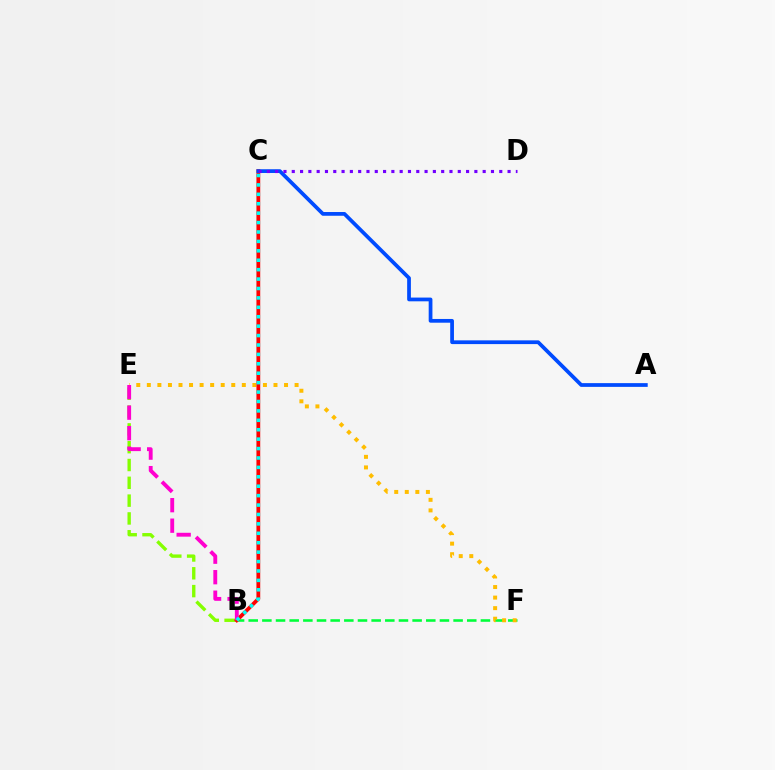{('B', 'F'): [{'color': '#00ff39', 'line_style': 'dashed', 'thickness': 1.86}], ('B', 'E'): [{'color': '#84ff00', 'line_style': 'dashed', 'thickness': 2.42}, {'color': '#ff00cf', 'line_style': 'dashed', 'thickness': 2.78}], ('E', 'F'): [{'color': '#ffbd00', 'line_style': 'dotted', 'thickness': 2.87}], ('B', 'C'): [{'color': '#ff0000', 'line_style': 'solid', 'thickness': 2.73}, {'color': '#00fff6', 'line_style': 'dotted', 'thickness': 2.56}], ('A', 'C'): [{'color': '#004bff', 'line_style': 'solid', 'thickness': 2.69}], ('C', 'D'): [{'color': '#7200ff', 'line_style': 'dotted', 'thickness': 2.26}]}